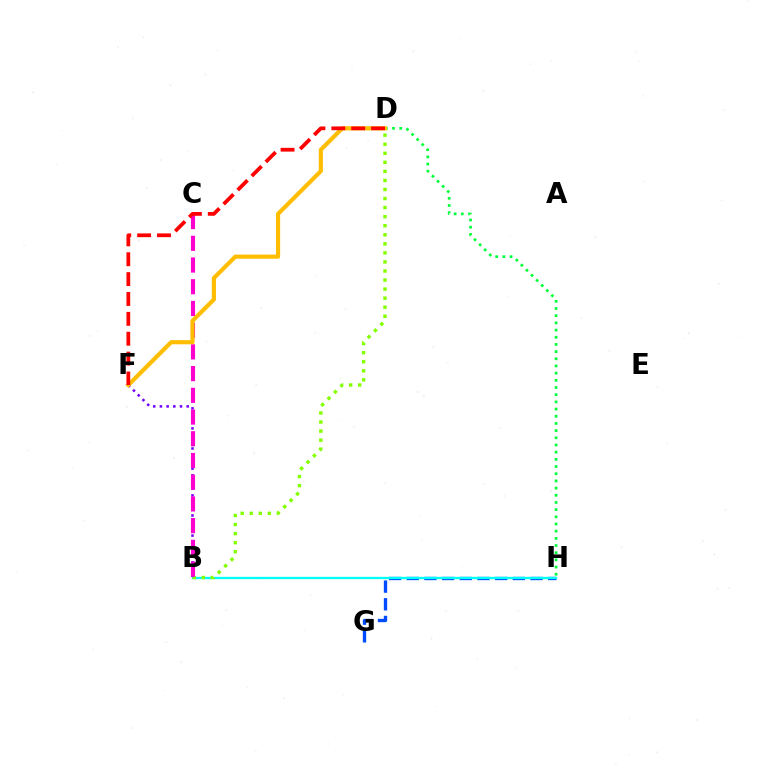{('G', 'H'): [{'color': '#004bff', 'line_style': 'dashed', 'thickness': 2.4}], ('B', 'H'): [{'color': '#00fff6', 'line_style': 'solid', 'thickness': 1.65}], ('B', 'D'): [{'color': '#84ff00', 'line_style': 'dotted', 'thickness': 2.46}], ('B', 'F'): [{'color': '#7200ff', 'line_style': 'dotted', 'thickness': 1.82}], ('D', 'H'): [{'color': '#00ff39', 'line_style': 'dotted', 'thickness': 1.95}], ('B', 'C'): [{'color': '#ff00cf', 'line_style': 'dashed', 'thickness': 2.95}], ('D', 'F'): [{'color': '#ffbd00', 'line_style': 'solid', 'thickness': 2.99}, {'color': '#ff0000', 'line_style': 'dashed', 'thickness': 2.7}]}